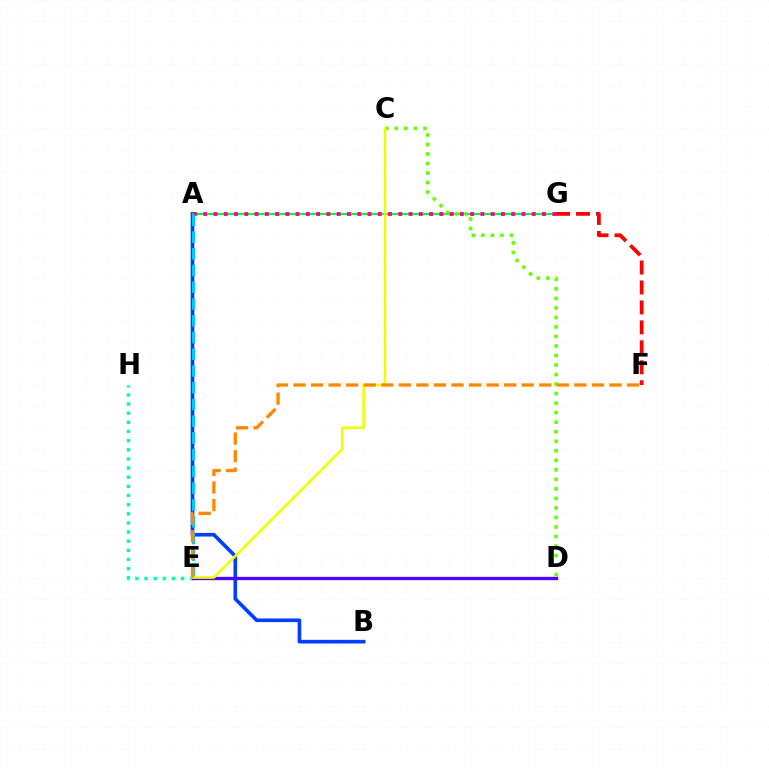{('A', 'B'): [{'color': '#003fff', 'line_style': 'solid', 'thickness': 2.63}], ('D', 'E'): [{'color': '#d600ff', 'line_style': 'dotted', 'thickness': 2.17}, {'color': '#4f00ff', 'line_style': 'solid', 'thickness': 2.39}], ('E', 'H'): [{'color': '#00ffaf', 'line_style': 'dotted', 'thickness': 2.48}], ('A', 'G'): [{'color': '#00ff27', 'line_style': 'solid', 'thickness': 1.5}, {'color': '#ff00a0', 'line_style': 'dotted', 'thickness': 2.79}], ('F', 'G'): [{'color': '#ff0000', 'line_style': 'dashed', 'thickness': 2.71}], ('C', 'D'): [{'color': '#66ff00', 'line_style': 'dotted', 'thickness': 2.59}], ('A', 'E'): [{'color': '#00c7ff', 'line_style': 'dashed', 'thickness': 2.27}], ('C', 'E'): [{'color': '#eeff00', 'line_style': 'solid', 'thickness': 1.86}], ('E', 'F'): [{'color': '#ff8800', 'line_style': 'dashed', 'thickness': 2.38}]}